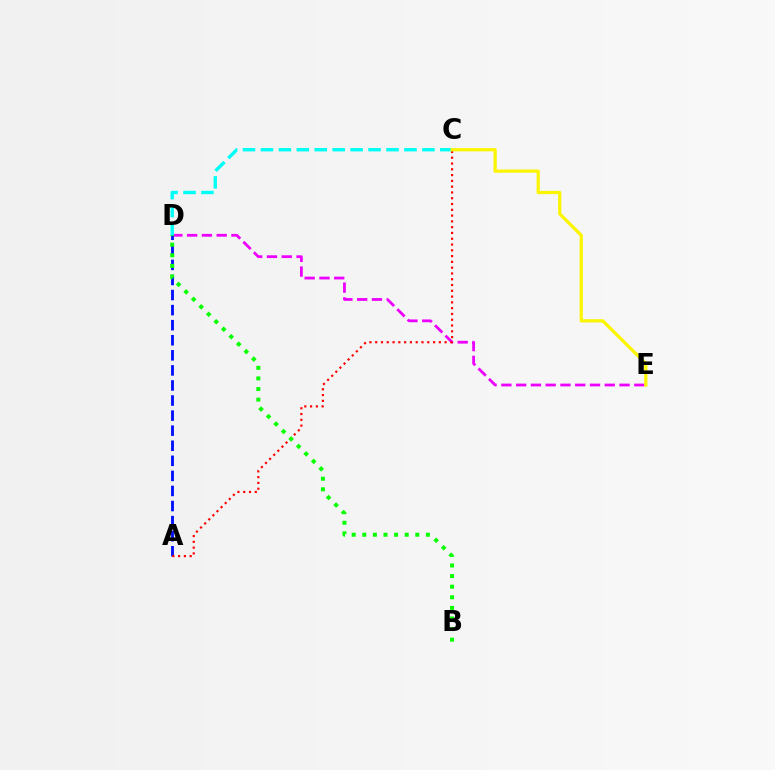{('D', 'E'): [{'color': '#ee00ff', 'line_style': 'dashed', 'thickness': 2.01}], ('A', 'D'): [{'color': '#0010ff', 'line_style': 'dashed', 'thickness': 2.05}], ('A', 'C'): [{'color': '#ff0000', 'line_style': 'dotted', 'thickness': 1.57}], ('B', 'D'): [{'color': '#08ff00', 'line_style': 'dotted', 'thickness': 2.88}], ('C', 'D'): [{'color': '#00fff6', 'line_style': 'dashed', 'thickness': 2.44}], ('C', 'E'): [{'color': '#fcf500', 'line_style': 'solid', 'thickness': 2.33}]}